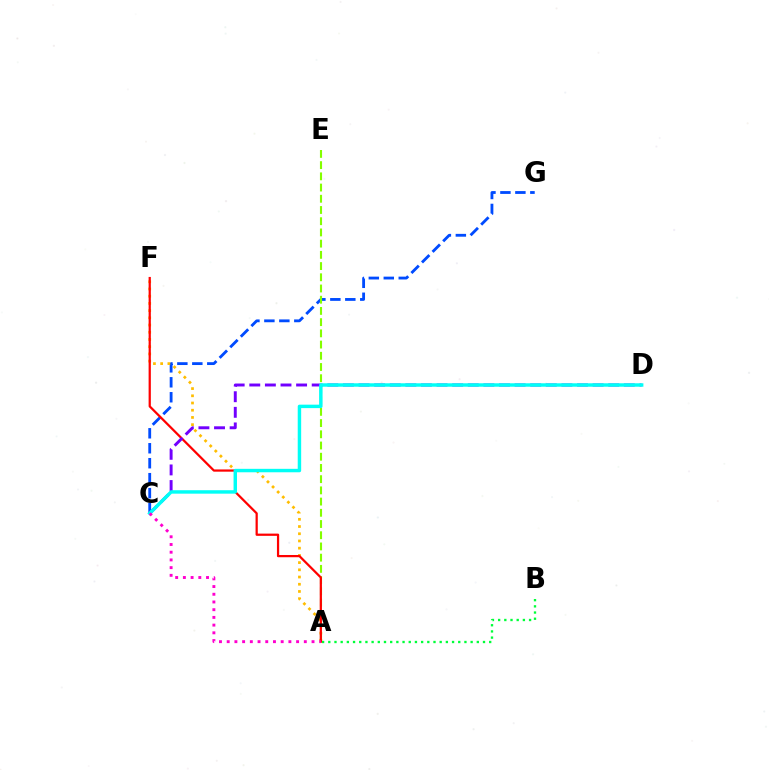{('C', 'G'): [{'color': '#004bff', 'line_style': 'dashed', 'thickness': 2.03}], ('A', 'F'): [{'color': '#ffbd00', 'line_style': 'dotted', 'thickness': 1.96}, {'color': '#ff0000', 'line_style': 'solid', 'thickness': 1.61}], ('A', 'B'): [{'color': '#00ff39', 'line_style': 'dotted', 'thickness': 1.68}], ('A', 'E'): [{'color': '#84ff00', 'line_style': 'dashed', 'thickness': 1.52}], ('C', 'D'): [{'color': '#7200ff', 'line_style': 'dashed', 'thickness': 2.12}, {'color': '#00fff6', 'line_style': 'solid', 'thickness': 2.48}], ('A', 'C'): [{'color': '#ff00cf', 'line_style': 'dotted', 'thickness': 2.1}]}